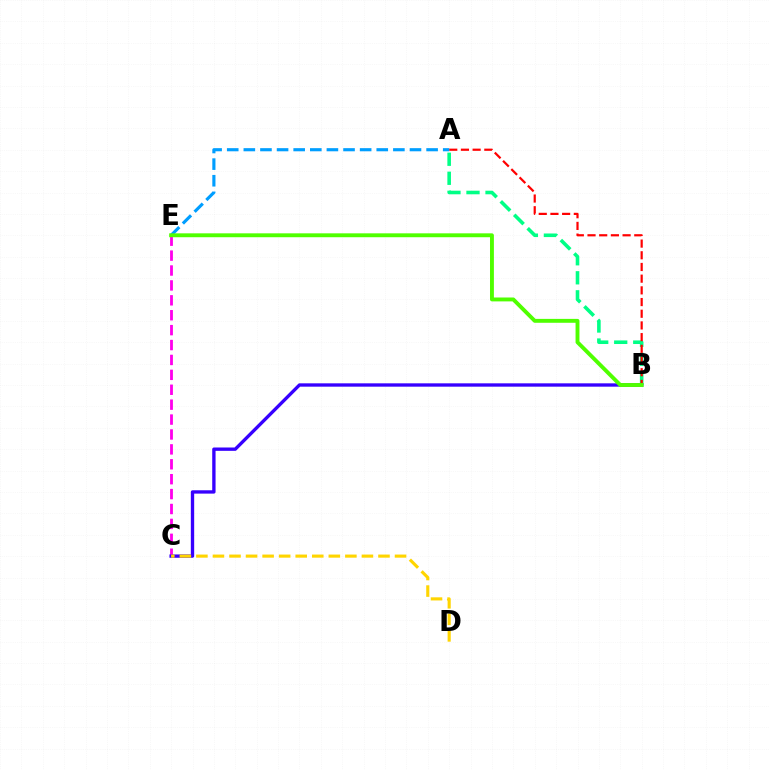{('C', 'E'): [{'color': '#ff00ed', 'line_style': 'dashed', 'thickness': 2.02}], ('A', 'B'): [{'color': '#00ff86', 'line_style': 'dashed', 'thickness': 2.58}, {'color': '#ff0000', 'line_style': 'dashed', 'thickness': 1.59}], ('B', 'C'): [{'color': '#3700ff', 'line_style': 'solid', 'thickness': 2.41}], ('C', 'D'): [{'color': '#ffd500', 'line_style': 'dashed', 'thickness': 2.25}], ('A', 'E'): [{'color': '#009eff', 'line_style': 'dashed', 'thickness': 2.26}], ('B', 'E'): [{'color': '#4fff00', 'line_style': 'solid', 'thickness': 2.8}]}